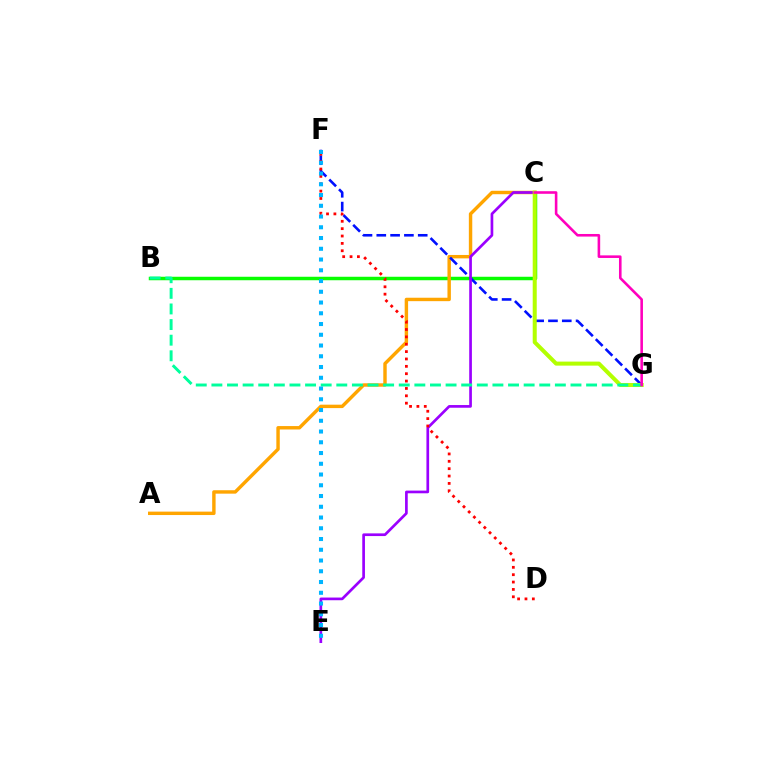{('B', 'C'): [{'color': '#08ff00', 'line_style': 'solid', 'thickness': 2.5}], ('A', 'C'): [{'color': '#ffa500', 'line_style': 'solid', 'thickness': 2.46}], ('F', 'G'): [{'color': '#0010ff', 'line_style': 'dashed', 'thickness': 1.88}], ('C', 'E'): [{'color': '#9b00ff', 'line_style': 'solid', 'thickness': 1.93}], ('C', 'G'): [{'color': '#b3ff00', 'line_style': 'solid', 'thickness': 2.9}, {'color': '#ff00bd', 'line_style': 'solid', 'thickness': 1.87}], ('B', 'G'): [{'color': '#00ff9d', 'line_style': 'dashed', 'thickness': 2.12}], ('D', 'F'): [{'color': '#ff0000', 'line_style': 'dotted', 'thickness': 2.0}], ('E', 'F'): [{'color': '#00b5ff', 'line_style': 'dotted', 'thickness': 2.92}]}